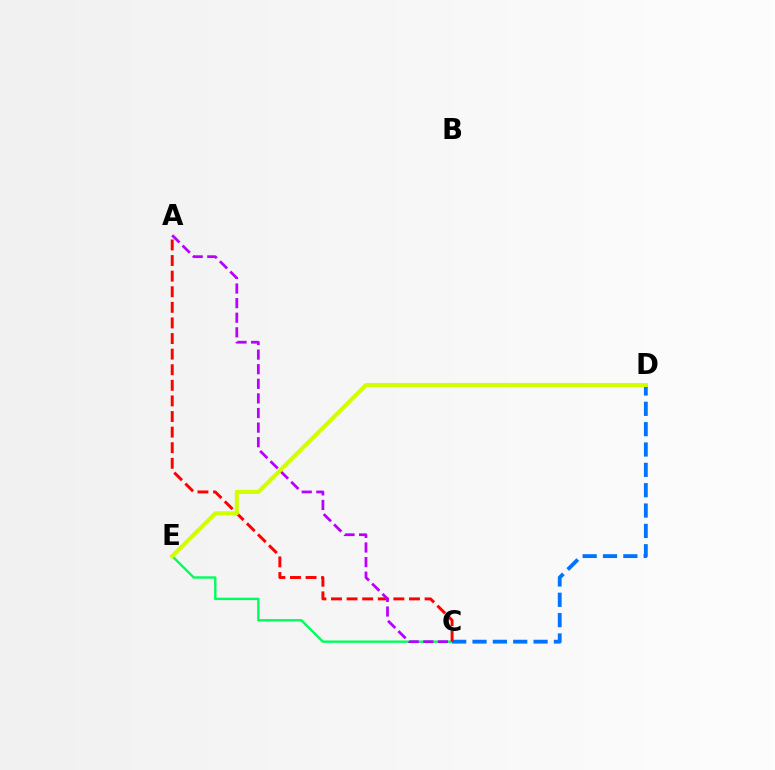{('C', 'E'): [{'color': '#00ff5c', 'line_style': 'solid', 'thickness': 1.72}], ('C', 'D'): [{'color': '#0074ff', 'line_style': 'dashed', 'thickness': 2.76}], ('A', 'C'): [{'color': '#ff0000', 'line_style': 'dashed', 'thickness': 2.12}, {'color': '#b900ff', 'line_style': 'dashed', 'thickness': 1.98}], ('D', 'E'): [{'color': '#d1ff00', 'line_style': 'solid', 'thickness': 2.93}]}